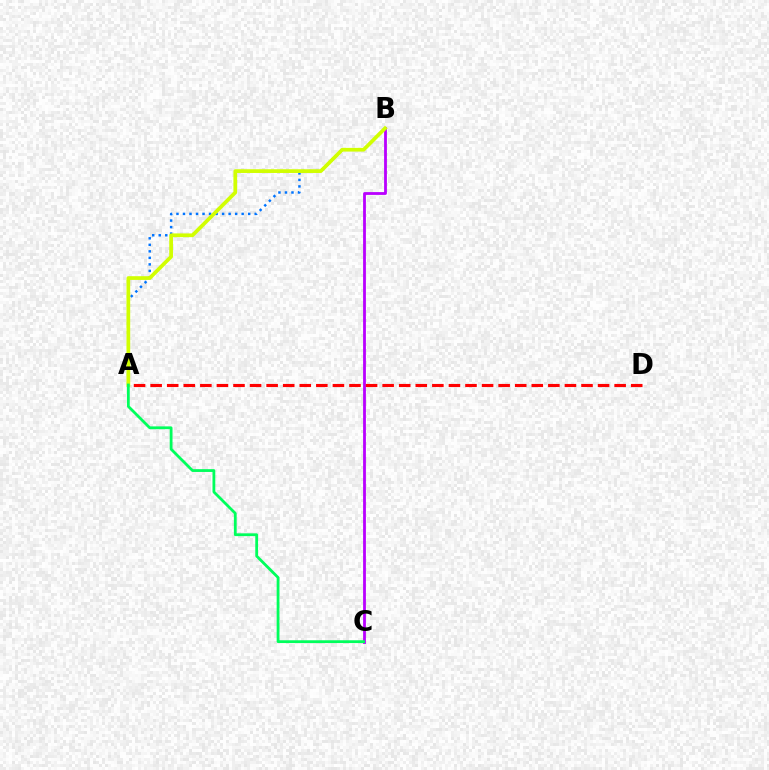{('A', 'B'): [{'color': '#0074ff', 'line_style': 'dotted', 'thickness': 1.77}, {'color': '#d1ff00', 'line_style': 'solid', 'thickness': 2.68}], ('B', 'C'): [{'color': '#b900ff', 'line_style': 'solid', 'thickness': 2.02}], ('A', 'D'): [{'color': '#ff0000', 'line_style': 'dashed', 'thickness': 2.25}], ('A', 'C'): [{'color': '#00ff5c', 'line_style': 'solid', 'thickness': 2.01}]}